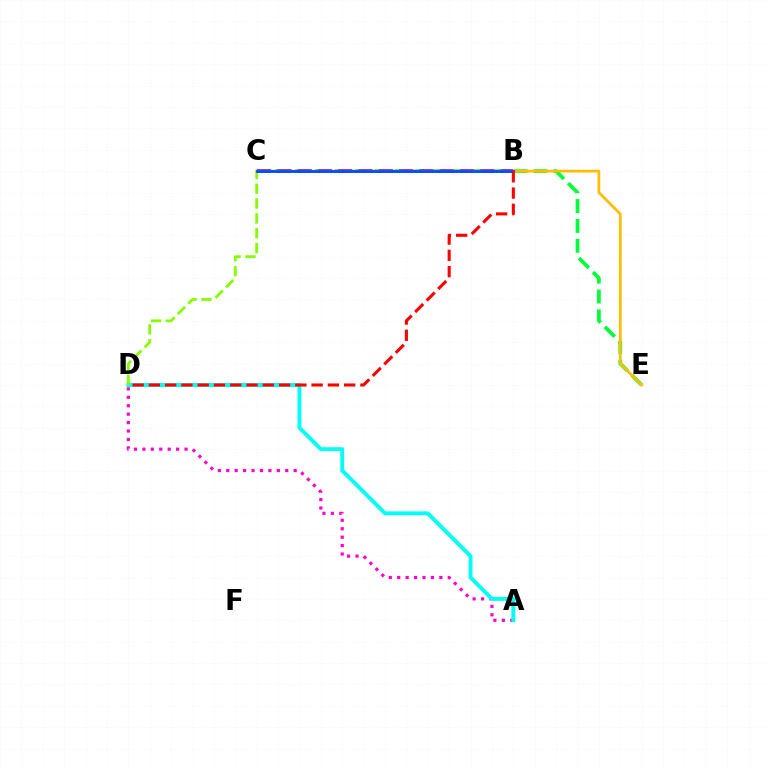{('A', 'D'): [{'color': '#ff00cf', 'line_style': 'dotted', 'thickness': 2.29}, {'color': '#00fff6', 'line_style': 'solid', 'thickness': 2.8}], ('C', 'E'): [{'color': '#00ff39', 'line_style': 'dashed', 'thickness': 2.7}, {'color': '#ffbd00', 'line_style': 'solid', 'thickness': 1.97}], ('B', 'C'): [{'color': '#7200ff', 'line_style': 'dashed', 'thickness': 2.76}, {'color': '#004bff', 'line_style': 'solid', 'thickness': 2.01}], ('C', 'D'): [{'color': '#84ff00', 'line_style': 'dashed', 'thickness': 2.02}], ('B', 'D'): [{'color': '#ff0000', 'line_style': 'dashed', 'thickness': 2.21}]}